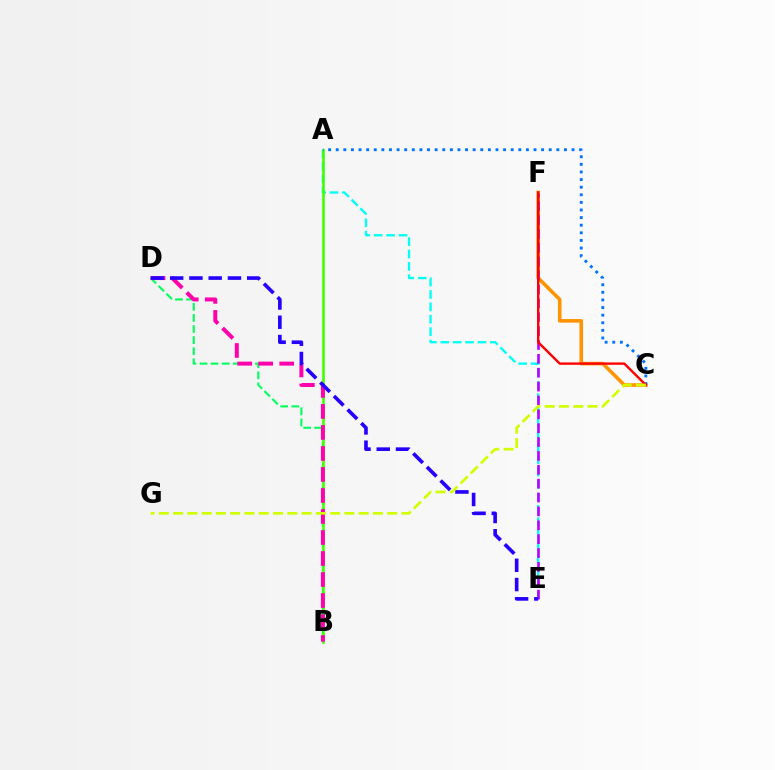{('C', 'F'): [{'color': '#ff9400', 'line_style': 'solid', 'thickness': 2.57}, {'color': '#ff0000', 'line_style': 'solid', 'thickness': 1.71}], ('B', 'D'): [{'color': '#00ff5c', 'line_style': 'dashed', 'thickness': 1.51}, {'color': '#ff00ac', 'line_style': 'dashed', 'thickness': 2.85}], ('A', 'E'): [{'color': '#00fff6', 'line_style': 'dashed', 'thickness': 1.68}], ('E', 'F'): [{'color': '#b900ff', 'line_style': 'dashed', 'thickness': 1.88}], ('A', 'B'): [{'color': '#3dff00', 'line_style': 'solid', 'thickness': 1.88}], ('A', 'C'): [{'color': '#0074ff', 'line_style': 'dotted', 'thickness': 2.07}], ('D', 'E'): [{'color': '#2500ff', 'line_style': 'dashed', 'thickness': 2.62}], ('C', 'G'): [{'color': '#d1ff00', 'line_style': 'dashed', 'thickness': 1.94}]}